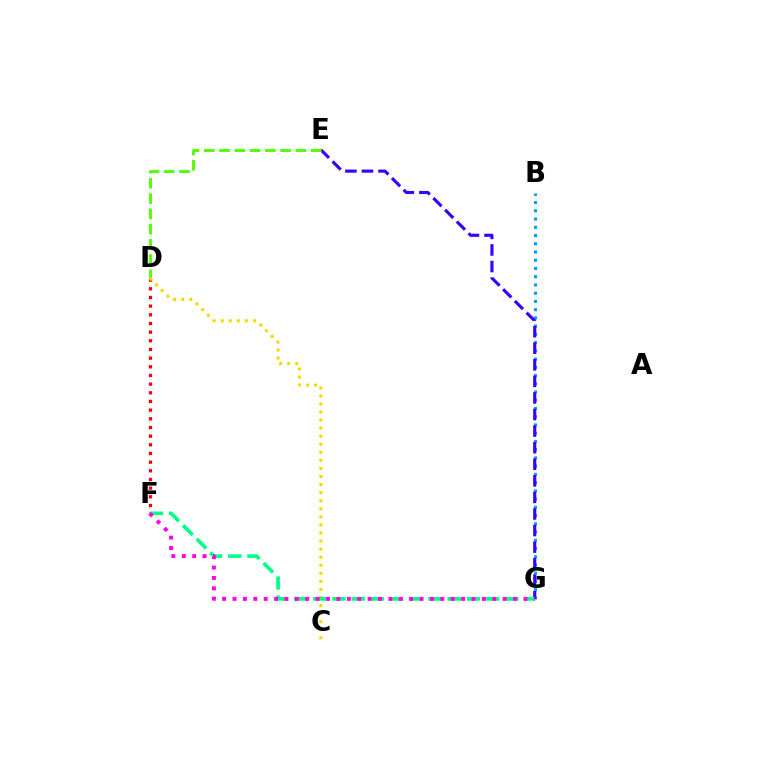{('B', 'G'): [{'color': '#009eff', 'line_style': 'dotted', 'thickness': 2.24}], ('E', 'G'): [{'color': '#3700ff', 'line_style': 'dashed', 'thickness': 2.25}], ('D', 'F'): [{'color': '#ff0000', 'line_style': 'dotted', 'thickness': 2.35}], ('D', 'E'): [{'color': '#4fff00', 'line_style': 'dashed', 'thickness': 2.07}], ('C', 'D'): [{'color': '#ffd500', 'line_style': 'dotted', 'thickness': 2.19}], ('F', 'G'): [{'color': '#00ff86', 'line_style': 'dashed', 'thickness': 2.61}, {'color': '#ff00ed', 'line_style': 'dotted', 'thickness': 2.82}]}